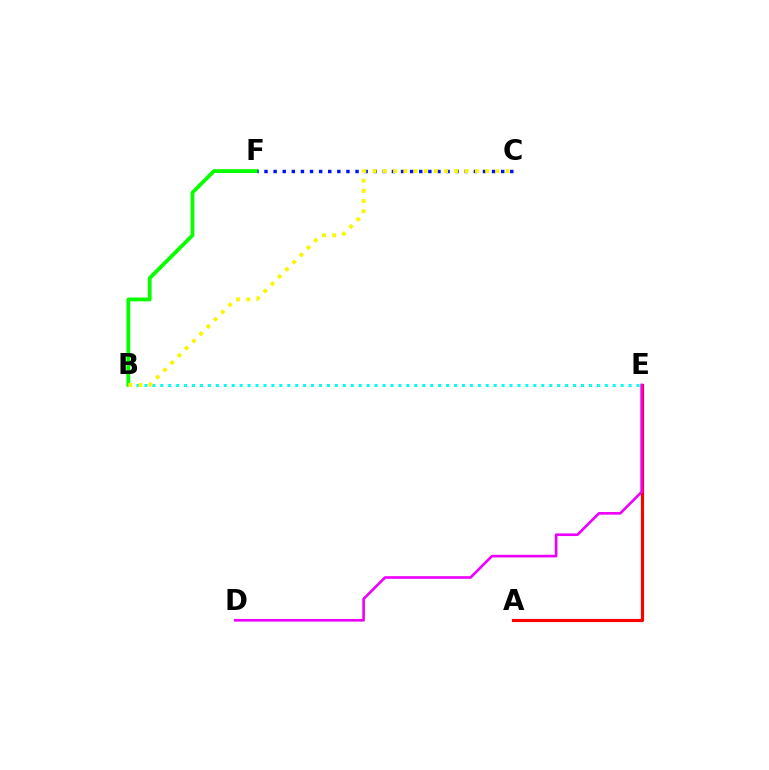{('B', 'F'): [{'color': '#08ff00', 'line_style': 'solid', 'thickness': 2.74}], ('C', 'F'): [{'color': '#0010ff', 'line_style': 'dotted', 'thickness': 2.47}], ('B', 'E'): [{'color': '#00fff6', 'line_style': 'dotted', 'thickness': 2.16}], ('A', 'E'): [{'color': '#ff0000', 'line_style': 'solid', 'thickness': 2.26}], ('D', 'E'): [{'color': '#ee00ff', 'line_style': 'solid', 'thickness': 1.91}], ('B', 'C'): [{'color': '#fcf500', 'line_style': 'dotted', 'thickness': 2.78}]}